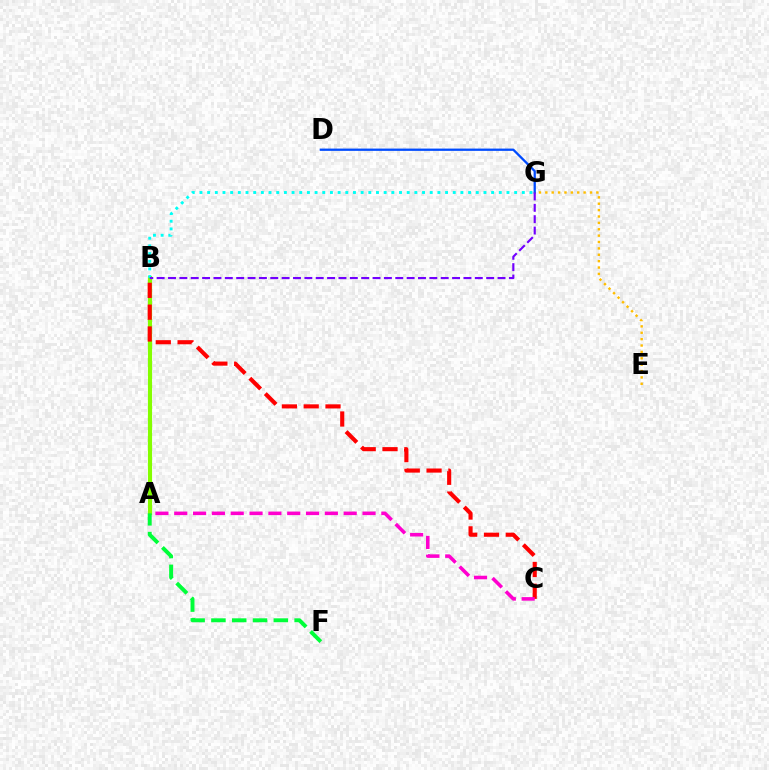{('A', 'B'): [{'color': '#84ff00', 'line_style': 'solid', 'thickness': 2.99}], ('B', 'C'): [{'color': '#ff0000', 'line_style': 'dashed', 'thickness': 2.96}], ('D', 'G'): [{'color': '#004bff', 'line_style': 'solid', 'thickness': 1.65}], ('B', 'G'): [{'color': '#00fff6', 'line_style': 'dotted', 'thickness': 2.09}, {'color': '#7200ff', 'line_style': 'dashed', 'thickness': 1.54}], ('A', 'F'): [{'color': '#00ff39', 'line_style': 'dashed', 'thickness': 2.83}], ('A', 'C'): [{'color': '#ff00cf', 'line_style': 'dashed', 'thickness': 2.56}], ('E', 'G'): [{'color': '#ffbd00', 'line_style': 'dotted', 'thickness': 1.73}]}